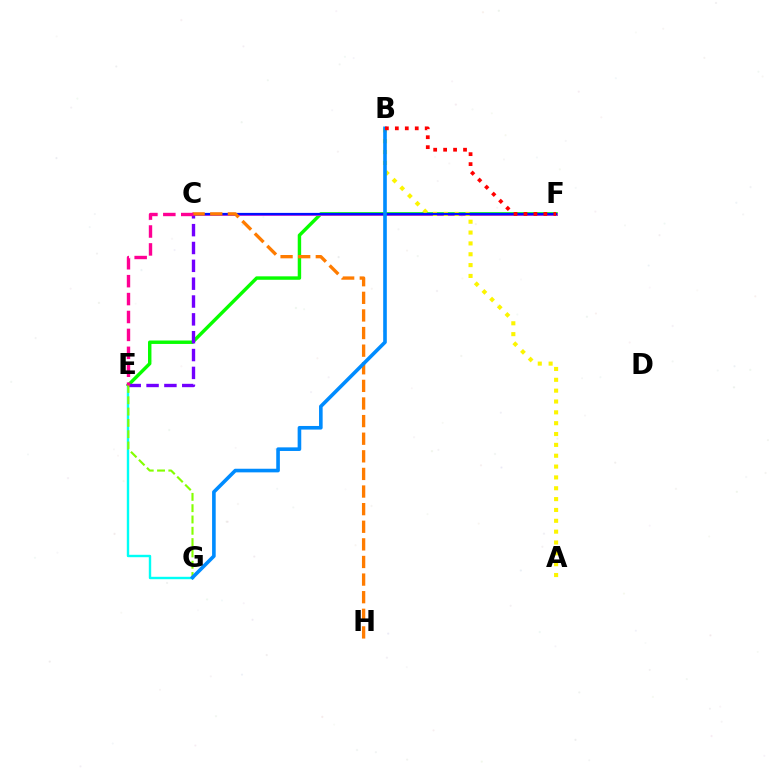{('E', 'G'): [{'color': '#00fff6', 'line_style': 'solid', 'thickness': 1.73}, {'color': '#84ff00', 'line_style': 'dashed', 'thickness': 1.54}], ('C', 'F'): [{'color': '#00ff74', 'line_style': 'solid', 'thickness': 2.05}, {'color': '#ee00ff', 'line_style': 'solid', 'thickness': 1.84}, {'color': '#0010ff', 'line_style': 'solid', 'thickness': 1.58}], ('E', 'F'): [{'color': '#08ff00', 'line_style': 'solid', 'thickness': 2.47}], ('C', 'E'): [{'color': '#7200ff', 'line_style': 'dashed', 'thickness': 2.42}, {'color': '#ff0094', 'line_style': 'dashed', 'thickness': 2.43}], ('A', 'B'): [{'color': '#fcf500', 'line_style': 'dotted', 'thickness': 2.95}], ('C', 'H'): [{'color': '#ff7c00', 'line_style': 'dashed', 'thickness': 2.39}], ('B', 'G'): [{'color': '#008cff', 'line_style': 'solid', 'thickness': 2.6}], ('B', 'F'): [{'color': '#ff0000', 'line_style': 'dotted', 'thickness': 2.7}]}